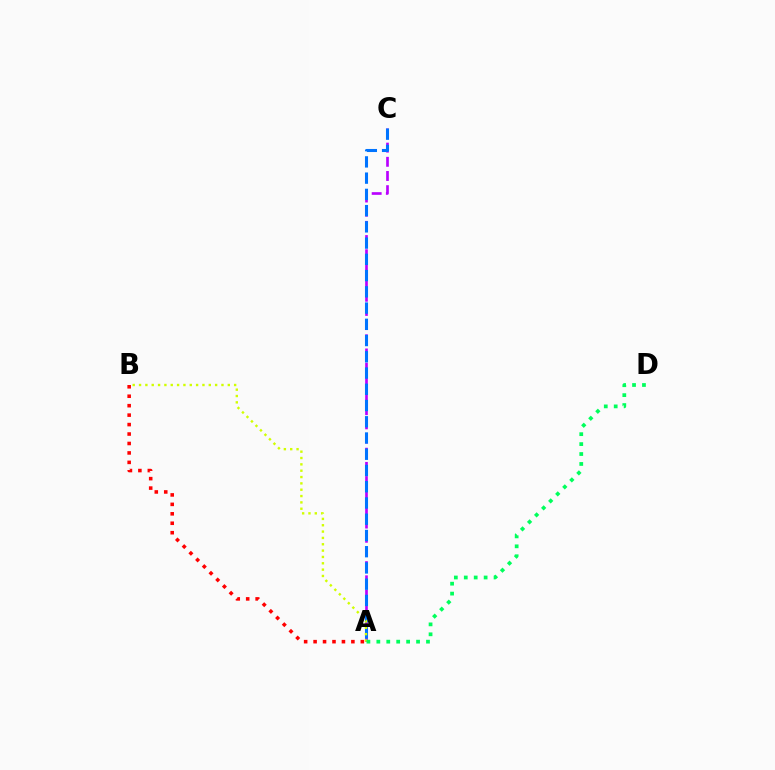{('A', 'B'): [{'color': '#ff0000', 'line_style': 'dotted', 'thickness': 2.57}, {'color': '#d1ff00', 'line_style': 'dotted', 'thickness': 1.72}], ('A', 'C'): [{'color': '#b900ff', 'line_style': 'dashed', 'thickness': 1.93}, {'color': '#0074ff', 'line_style': 'dashed', 'thickness': 2.21}], ('A', 'D'): [{'color': '#00ff5c', 'line_style': 'dotted', 'thickness': 2.7}]}